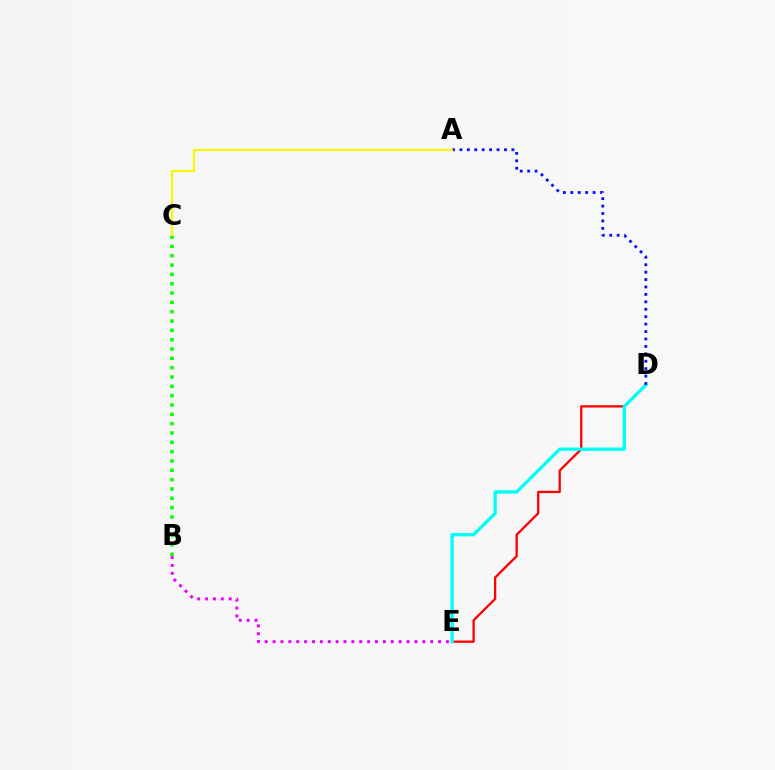{('D', 'E'): [{'color': '#ff0000', 'line_style': 'solid', 'thickness': 1.65}, {'color': '#00fff6', 'line_style': 'solid', 'thickness': 2.38}], ('B', 'C'): [{'color': '#08ff00', 'line_style': 'dotted', 'thickness': 2.53}], ('B', 'E'): [{'color': '#ee00ff', 'line_style': 'dotted', 'thickness': 2.14}], ('A', 'D'): [{'color': '#0010ff', 'line_style': 'dotted', 'thickness': 2.02}], ('A', 'C'): [{'color': '#fcf500', 'line_style': 'solid', 'thickness': 1.55}]}